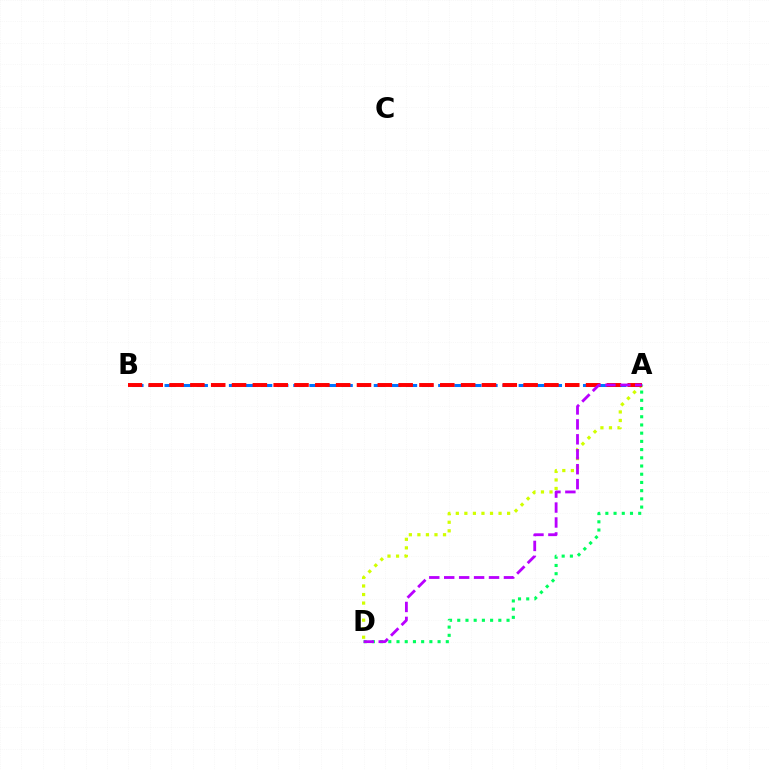{('A', 'D'): [{'color': '#00ff5c', 'line_style': 'dotted', 'thickness': 2.23}, {'color': '#d1ff00', 'line_style': 'dotted', 'thickness': 2.32}, {'color': '#b900ff', 'line_style': 'dashed', 'thickness': 2.03}], ('A', 'B'): [{'color': '#0074ff', 'line_style': 'dashed', 'thickness': 2.19}, {'color': '#ff0000', 'line_style': 'dashed', 'thickness': 2.83}]}